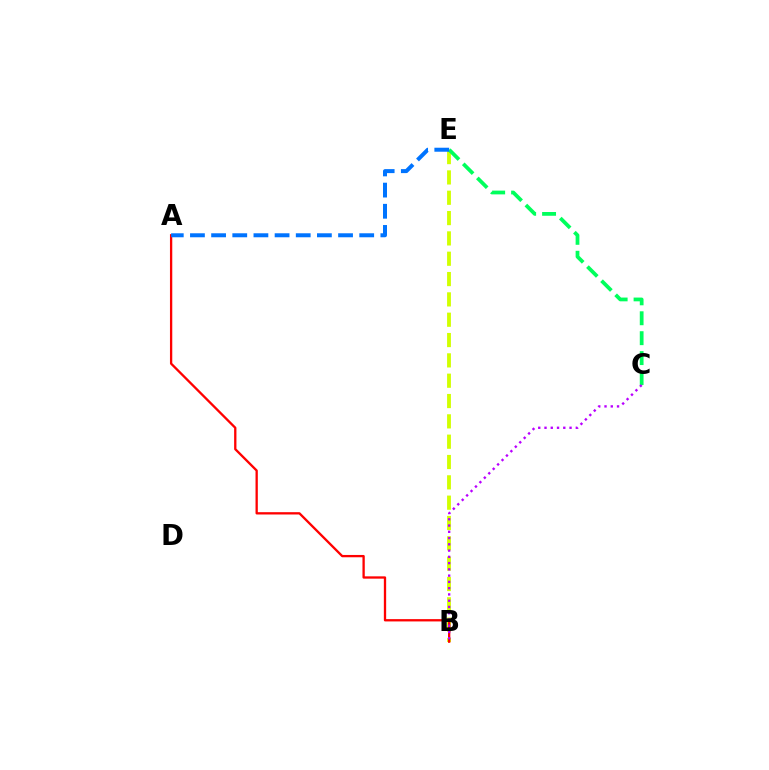{('B', 'E'): [{'color': '#d1ff00', 'line_style': 'dashed', 'thickness': 2.76}], ('A', 'B'): [{'color': '#ff0000', 'line_style': 'solid', 'thickness': 1.66}], ('C', 'E'): [{'color': '#00ff5c', 'line_style': 'dashed', 'thickness': 2.71}], ('B', 'C'): [{'color': '#b900ff', 'line_style': 'dotted', 'thickness': 1.7}], ('A', 'E'): [{'color': '#0074ff', 'line_style': 'dashed', 'thickness': 2.87}]}